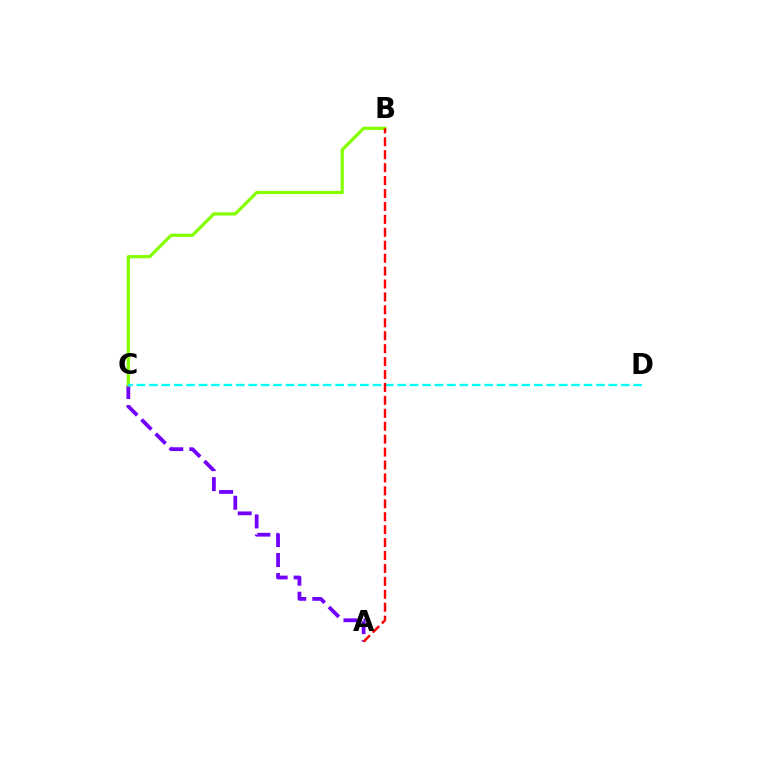{('A', 'C'): [{'color': '#7200ff', 'line_style': 'dashed', 'thickness': 2.72}], ('B', 'C'): [{'color': '#84ff00', 'line_style': 'solid', 'thickness': 2.3}], ('C', 'D'): [{'color': '#00fff6', 'line_style': 'dashed', 'thickness': 1.69}], ('A', 'B'): [{'color': '#ff0000', 'line_style': 'dashed', 'thickness': 1.76}]}